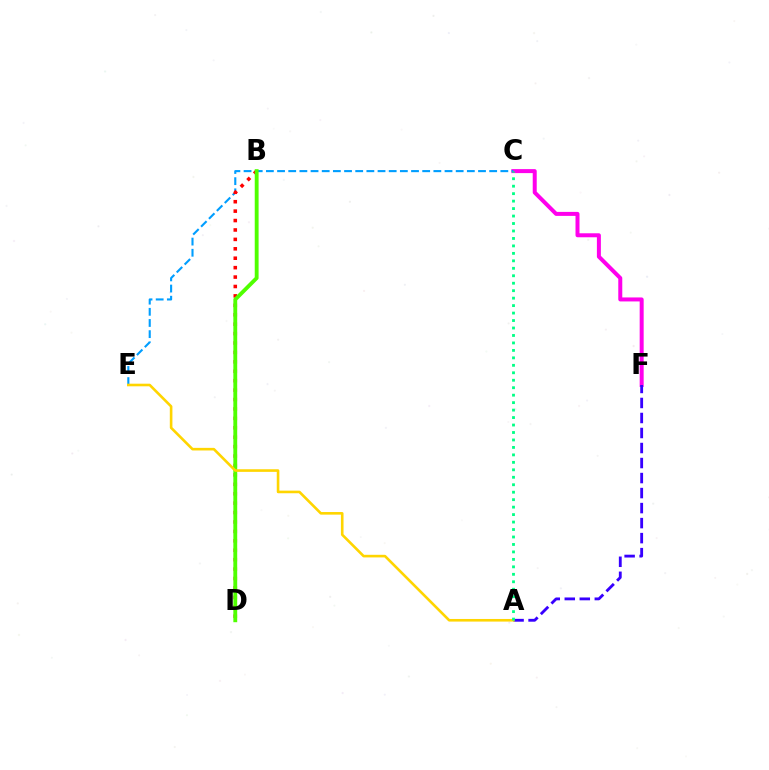{('C', 'F'): [{'color': '#ff00ed', 'line_style': 'solid', 'thickness': 2.88}], ('A', 'F'): [{'color': '#3700ff', 'line_style': 'dashed', 'thickness': 2.04}], ('C', 'E'): [{'color': '#009eff', 'line_style': 'dashed', 'thickness': 1.52}], ('B', 'D'): [{'color': '#ff0000', 'line_style': 'dotted', 'thickness': 2.56}, {'color': '#4fff00', 'line_style': 'solid', 'thickness': 2.78}], ('A', 'E'): [{'color': '#ffd500', 'line_style': 'solid', 'thickness': 1.88}], ('A', 'C'): [{'color': '#00ff86', 'line_style': 'dotted', 'thickness': 2.03}]}